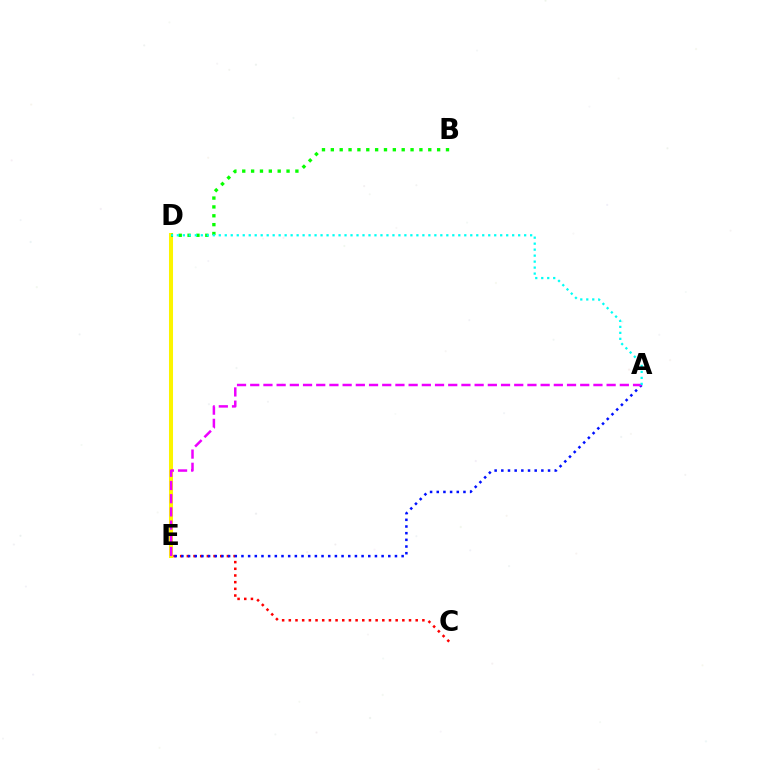{('C', 'E'): [{'color': '#ff0000', 'line_style': 'dotted', 'thickness': 1.81}], ('D', 'E'): [{'color': '#fcf500', 'line_style': 'solid', 'thickness': 2.9}], ('A', 'E'): [{'color': '#0010ff', 'line_style': 'dotted', 'thickness': 1.81}, {'color': '#ee00ff', 'line_style': 'dashed', 'thickness': 1.79}], ('B', 'D'): [{'color': '#08ff00', 'line_style': 'dotted', 'thickness': 2.41}], ('A', 'D'): [{'color': '#00fff6', 'line_style': 'dotted', 'thickness': 1.63}]}